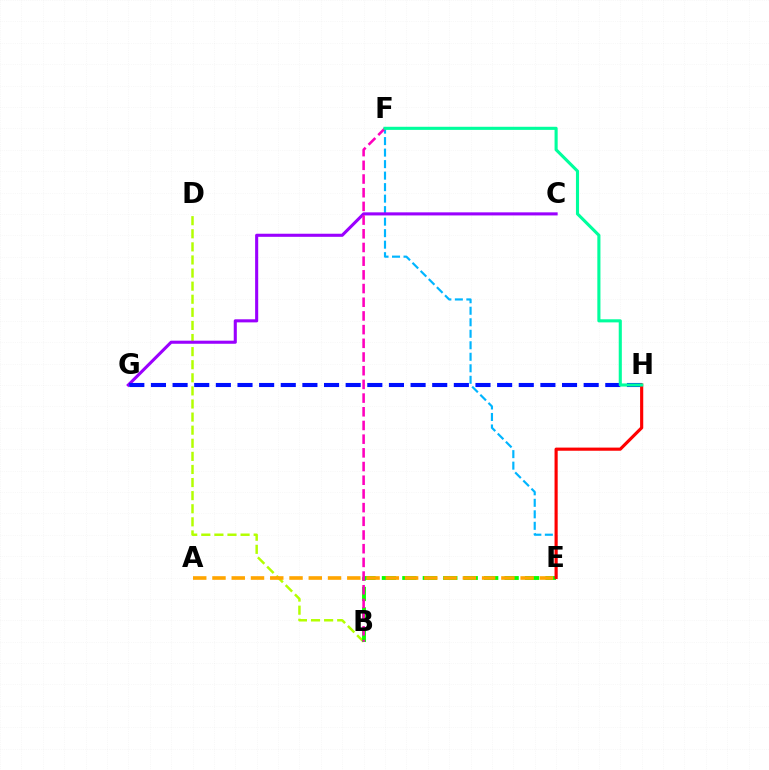{('B', 'D'): [{'color': '#b3ff00', 'line_style': 'dashed', 'thickness': 1.78}], ('E', 'F'): [{'color': '#00b5ff', 'line_style': 'dashed', 'thickness': 1.56}], ('B', 'E'): [{'color': '#08ff00', 'line_style': 'dashed', 'thickness': 2.78}], ('C', 'G'): [{'color': '#9b00ff', 'line_style': 'solid', 'thickness': 2.22}], ('B', 'F'): [{'color': '#ff00bd', 'line_style': 'dashed', 'thickness': 1.86}], ('A', 'E'): [{'color': '#ffa500', 'line_style': 'dashed', 'thickness': 2.62}], ('G', 'H'): [{'color': '#0010ff', 'line_style': 'dashed', 'thickness': 2.94}], ('E', 'H'): [{'color': '#ff0000', 'line_style': 'solid', 'thickness': 2.27}], ('F', 'H'): [{'color': '#00ff9d', 'line_style': 'solid', 'thickness': 2.24}]}